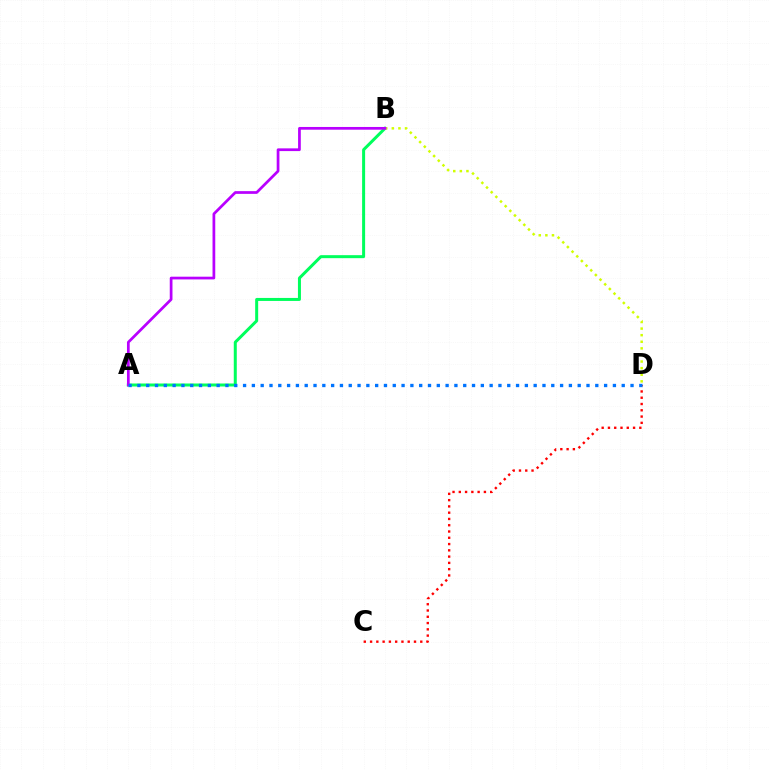{('C', 'D'): [{'color': '#ff0000', 'line_style': 'dotted', 'thickness': 1.71}], ('A', 'B'): [{'color': '#00ff5c', 'line_style': 'solid', 'thickness': 2.16}, {'color': '#b900ff', 'line_style': 'solid', 'thickness': 1.96}], ('B', 'D'): [{'color': '#d1ff00', 'line_style': 'dotted', 'thickness': 1.79}], ('A', 'D'): [{'color': '#0074ff', 'line_style': 'dotted', 'thickness': 2.39}]}